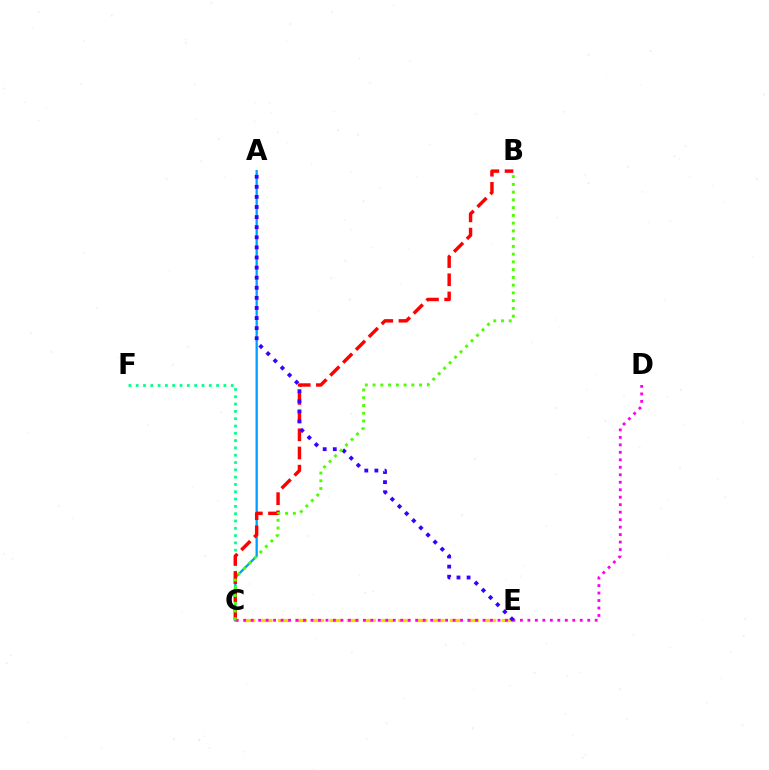{('C', 'E'): [{'color': '#ffd500', 'line_style': 'dashed', 'thickness': 2.34}], ('A', 'C'): [{'color': '#009eff', 'line_style': 'solid', 'thickness': 1.65}], ('C', 'D'): [{'color': '#ff00ed', 'line_style': 'dotted', 'thickness': 2.03}], ('C', 'F'): [{'color': '#00ff86', 'line_style': 'dotted', 'thickness': 1.99}], ('B', 'C'): [{'color': '#ff0000', 'line_style': 'dashed', 'thickness': 2.47}, {'color': '#4fff00', 'line_style': 'dotted', 'thickness': 2.11}], ('A', 'E'): [{'color': '#3700ff', 'line_style': 'dotted', 'thickness': 2.74}]}